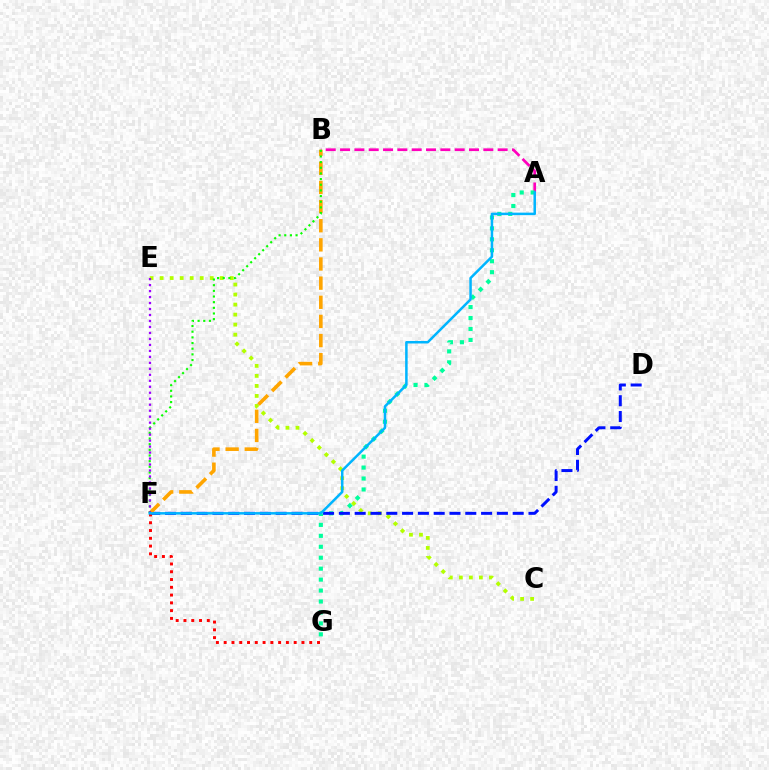{('A', 'B'): [{'color': '#ff00bd', 'line_style': 'dashed', 'thickness': 1.95}], ('A', 'G'): [{'color': '#00ff9d', 'line_style': 'dotted', 'thickness': 2.97}], ('C', 'E'): [{'color': '#b3ff00', 'line_style': 'dotted', 'thickness': 2.72}], ('D', 'F'): [{'color': '#0010ff', 'line_style': 'dashed', 'thickness': 2.15}], ('B', 'F'): [{'color': '#ffa500', 'line_style': 'dashed', 'thickness': 2.6}, {'color': '#08ff00', 'line_style': 'dotted', 'thickness': 1.54}], ('F', 'G'): [{'color': '#ff0000', 'line_style': 'dotted', 'thickness': 2.11}], ('E', 'F'): [{'color': '#9b00ff', 'line_style': 'dotted', 'thickness': 1.62}], ('A', 'F'): [{'color': '#00b5ff', 'line_style': 'solid', 'thickness': 1.81}]}